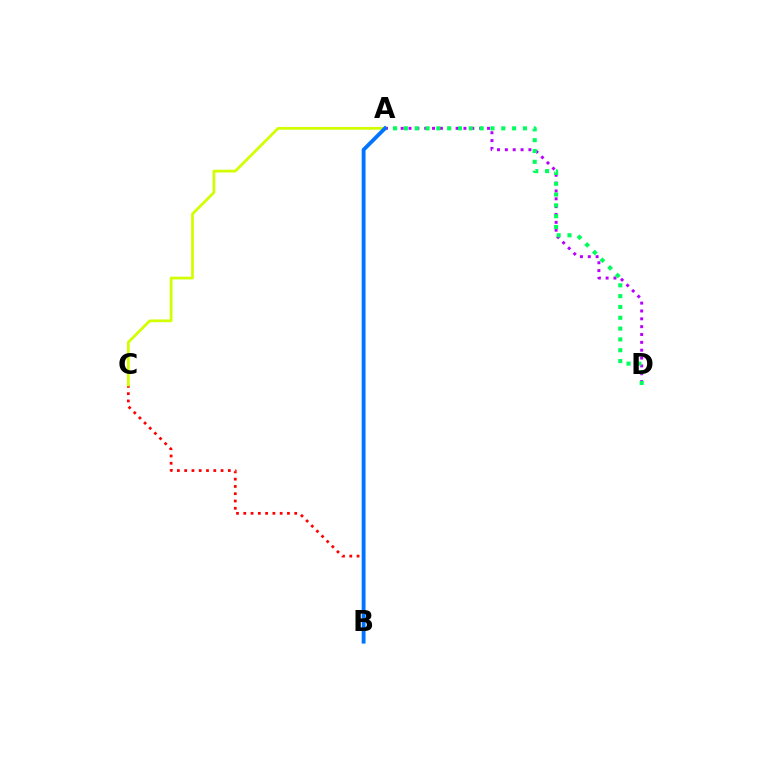{('A', 'D'): [{'color': '#b900ff', 'line_style': 'dotted', 'thickness': 2.13}, {'color': '#00ff5c', 'line_style': 'dotted', 'thickness': 2.94}], ('B', 'C'): [{'color': '#ff0000', 'line_style': 'dotted', 'thickness': 1.98}], ('A', 'C'): [{'color': '#d1ff00', 'line_style': 'solid', 'thickness': 1.98}], ('A', 'B'): [{'color': '#0074ff', 'line_style': 'solid', 'thickness': 2.76}]}